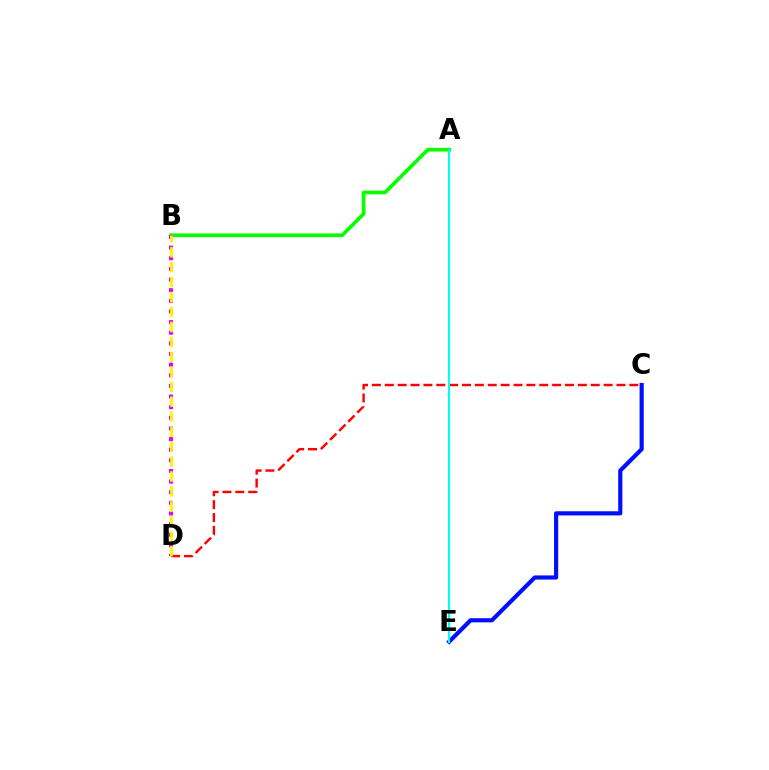{('A', 'B'): [{'color': '#08ff00', 'line_style': 'solid', 'thickness': 2.66}], ('B', 'D'): [{'color': '#ee00ff', 'line_style': 'dotted', 'thickness': 2.89}, {'color': '#fcf500', 'line_style': 'dashed', 'thickness': 2.03}], ('C', 'D'): [{'color': '#ff0000', 'line_style': 'dashed', 'thickness': 1.75}], ('C', 'E'): [{'color': '#0010ff', 'line_style': 'solid', 'thickness': 2.99}], ('A', 'E'): [{'color': '#00fff6', 'line_style': 'solid', 'thickness': 1.54}]}